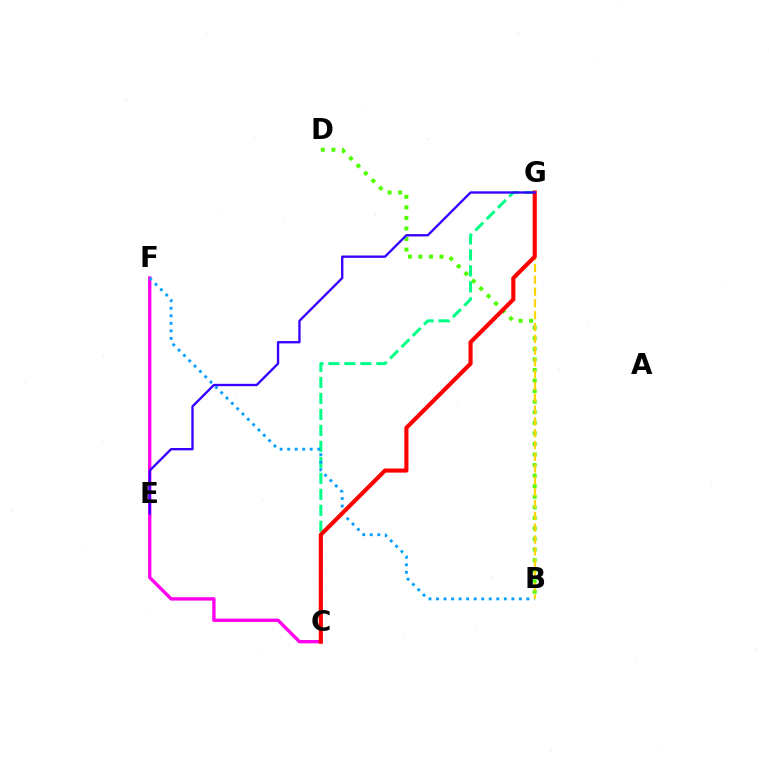{('C', 'F'): [{'color': '#ff00ed', 'line_style': 'solid', 'thickness': 2.42}], ('B', 'D'): [{'color': '#4fff00', 'line_style': 'dotted', 'thickness': 2.87}], ('C', 'G'): [{'color': '#00ff86', 'line_style': 'dashed', 'thickness': 2.17}, {'color': '#ff0000', 'line_style': 'solid', 'thickness': 2.96}], ('B', 'F'): [{'color': '#009eff', 'line_style': 'dotted', 'thickness': 2.05}], ('B', 'G'): [{'color': '#ffd500', 'line_style': 'dashed', 'thickness': 1.6}], ('E', 'G'): [{'color': '#3700ff', 'line_style': 'solid', 'thickness': 1.69}]}